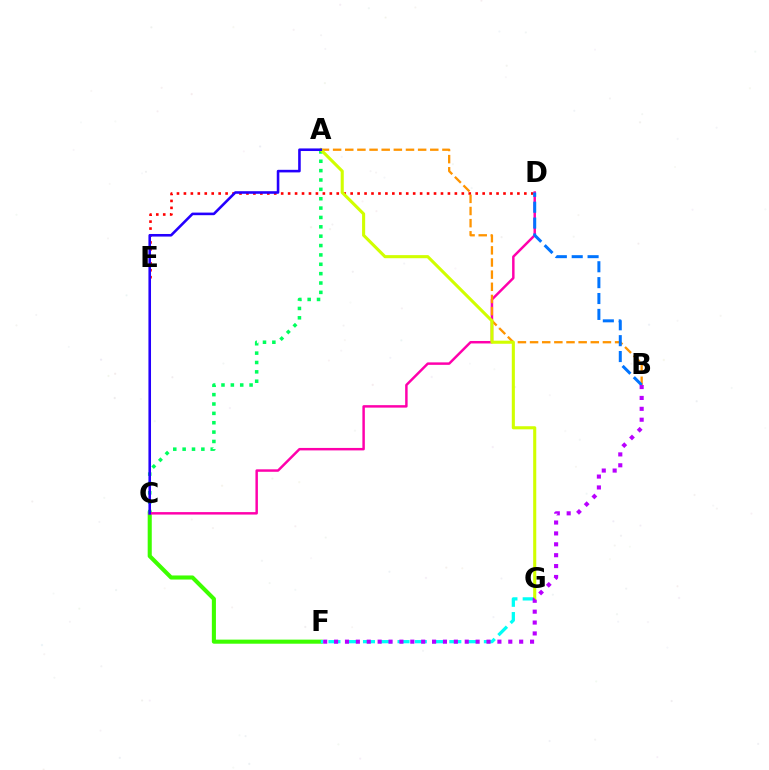{('C', 'F'): [{'color': '#3dff00', 'line_style': 'solid', 'thickness': 2.94}], ('D', 'E'): [{'color': '#ff0000', 'line_style': 'dotted', 'thickness': 1.89}], ('A', 'C'): [{'color': '#00ff5c', 'line_style': 'dotted', 'thickness': 2.54}, {'color': '#2500ff', 'line_style': 'solid', 'thickness': 1.86}], ('C', 'D'): [{'color': '#ff00ac', 'line_style': 'solid', 'thickness': 1.78}], ('F', 'G'): [{'color': '#00fff6', 'line_style': 'dashed', 'thickness': 2.35}], ('A', 'B'): [{'color': '#ff9400', 'line_style': 'dashed', 'thickness': 1.65}], ('A', 'G'): [{'color': '#d1ff00', 'line_style': 'solid', 'thickness': 2.22}], ('B', 'D'): [{'color': '#0074ff', 'line_style': 'dashed', 'thickness': 2.16}], ('B', 'F'): [{'color': '#b900ff', 'line_style': 'dotted', 'thickness': 2.96}]}